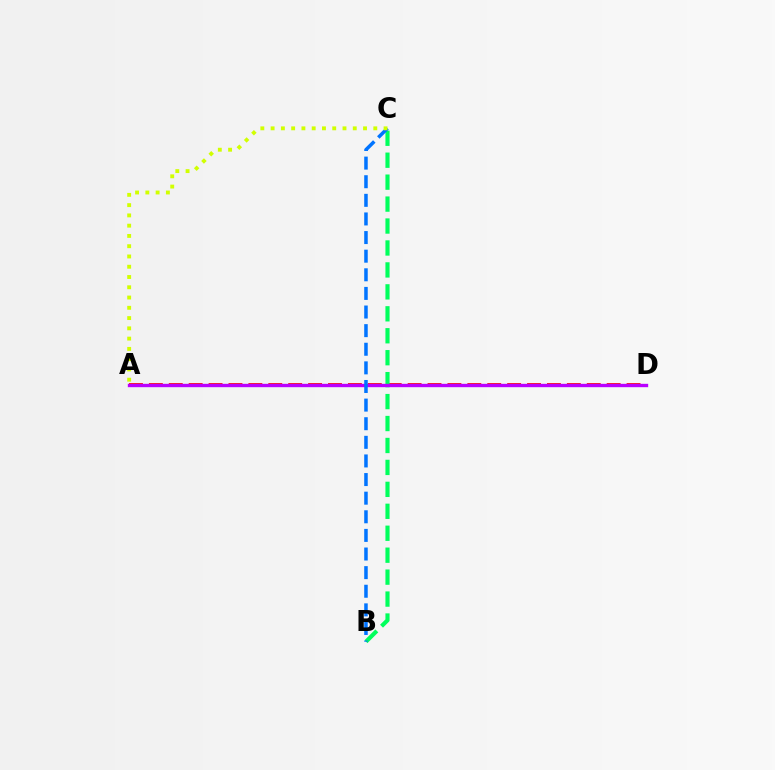{('A', 'D'): [{'color': '#ff0000', 'line_style': 'dashed', 'thickness': 2.7}, {'color': '#b900ff', 'line_style': 'solid', 'thickness': 2.42}], ('B', 'C'): [{'color': '#00ff5c', 'line_style': 'dashed', 'thickness': 2.98}, {'color': '#0074ff', 'line_style': 'dashed', 'thickness': 2.53}], ('A', 'C'): [{'color': '#d1ff00', 'line_style': 'dotted', 'thickness': 2.79}]}